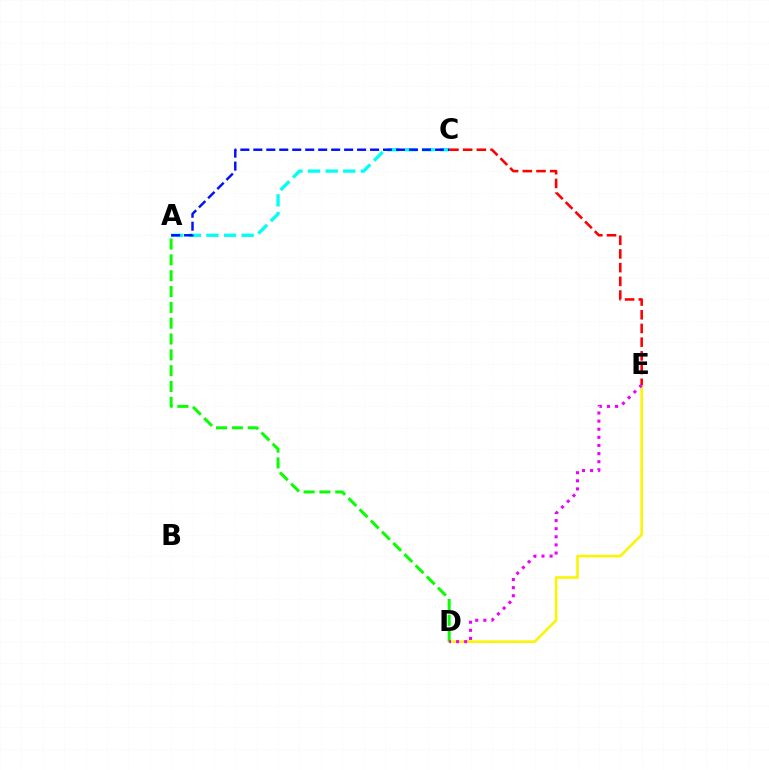{('D', 'E'): [{'color': '#fcf500', 'line_style': 'solid', 'thickness': 1.87}, {'color': '#ee00ff', 'line_style': 'dotted', 'thickness': 2.2}], ('A', 'D'): [{'color': '#08ff00', 'line_style': 'dashed', 'thickness': 2.15}], ('A', 'C'): [{'color': '#00fff6', 'line_style': 'dashed', 'thickness': 2.39}, {'color': '#0010ff', 'line_style': 'dashed', 'thickness': 1.76}], ('C', 'E'): [{'color': '#ff0000', 'line_style': 'dashed', 'thickness': 1.86}]}